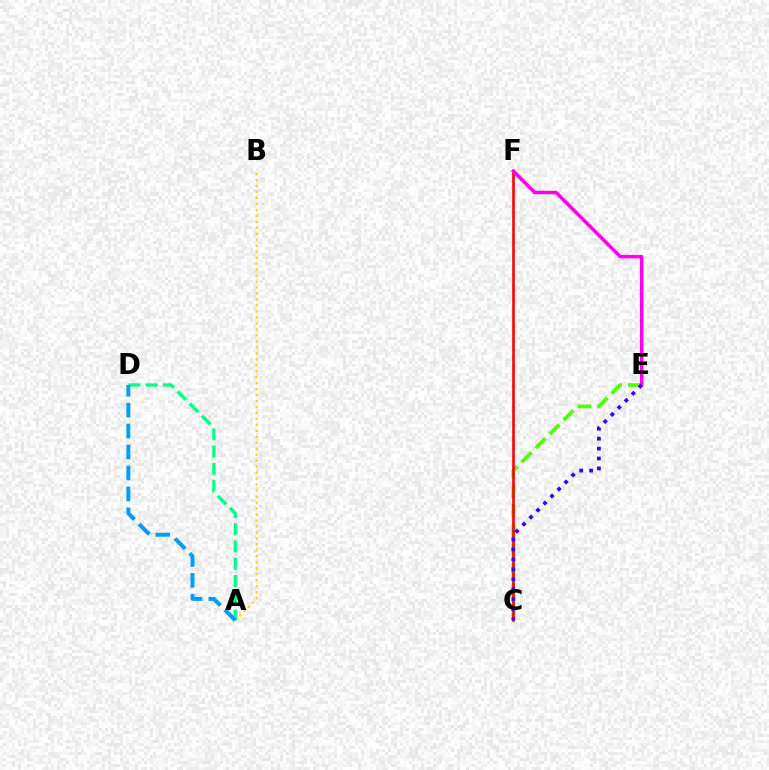{('A', 'B'): [{'color': '#ffd500', 'line_style': 'dotted', 'thickness': 1.62}], ('A', 'D'): [{'color': '#00ff86', 'line_style': 'dashed', 'thickness': 2.35}, {'color': '#009eff', 'line_style': 'dashed', 'thickness': 2.84}], ('C', 'E'): [{'color': '#4fff00', 'line_style': 'dashed', 'thickness': 2.68}, {'color': '#3700ff', 'line_style': 'dotted', 'thickness': 2.7}], ('C', 'F'): [{'color': '#ff0000', 'line_style': 'solid', 'thickness': 1.87}], ('E', 'F'): [{'color': '#ff00ed', 'line_style': 'solid', 'thickness': 2.52}]}